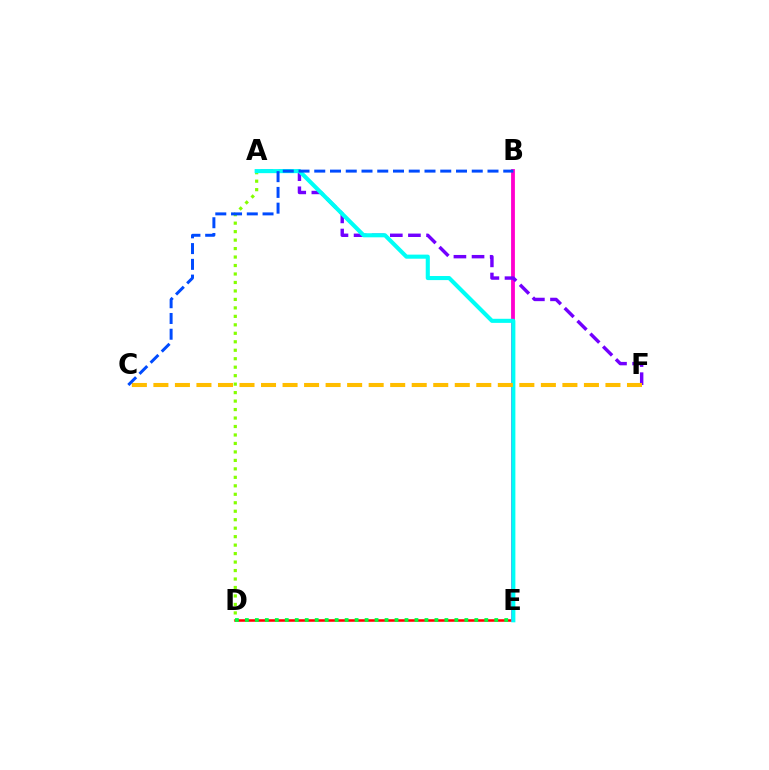{('D', 'E'): [{'color': '#ff0000', 'line_style': 'solid', 'thickness': 1.83}, {'color': '#00ff39', 'line_style': 'dotted', 'thickness': 2.71}], ('A', 'D'): [{'color': '#84ff00', 'line_style': 'dotted', 'thickness': 2.3}], ('B', 'E'): [{'color': '#ff00cf', 'line_style': 'solid', 'thickness': 2.75}], ('A', 'F'): [{'color': '#7200ff', 'line_style': 'dashed', 'thickness': 2.46}], ('A', 'E'): [{'color': '#00fff6', 'line_style': 'solid', 'thickness': 2.94}], ('C', 'F'): [{'color': '#ffbd00', 'line_style': 'dashed', 'thickness': 2.92}], ('B', 'C'): [{'color': '#004bff', 'line_style': 'dashed', 'thickness': 2.14}]}